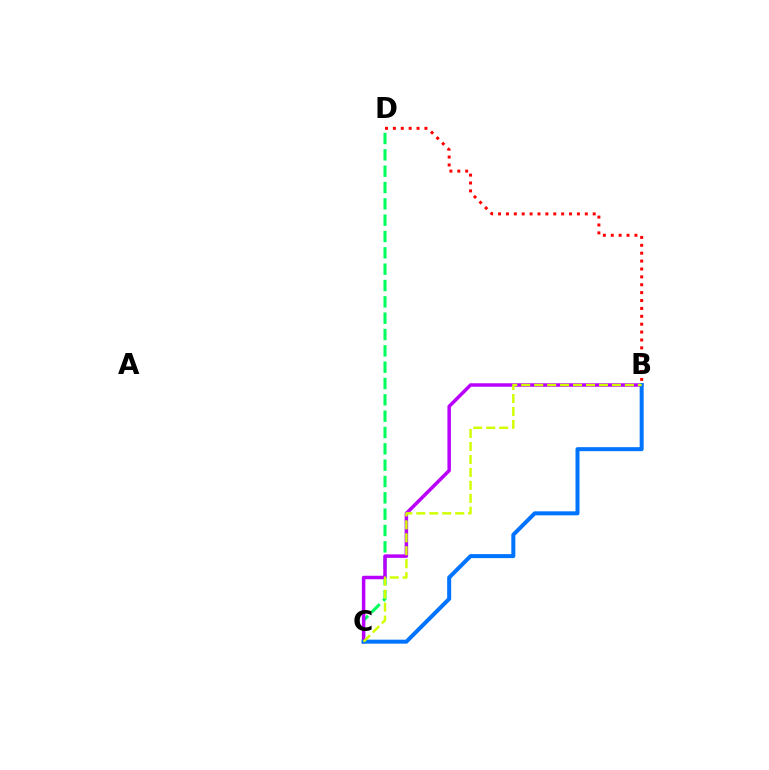{('B', 'D'): [{'color': '#ff0000', 'line_style': 'dotted', 'thickness': 2.14}], ('C', 'D'): [{'color': '#00ff5c', 'line_style': 'dashed', 'thickness': 2.22}], ('B', 'C'): [{'color': '#b900ff', 'line_style': 'solid', 'thickness': 2.51}, {'color': '#0074ff', 'line_style': 'solid', 'thickness': 2.88}, {'color': '#d1ff00', 'line_style': 'dashed', 'thickness': 1.76}]}